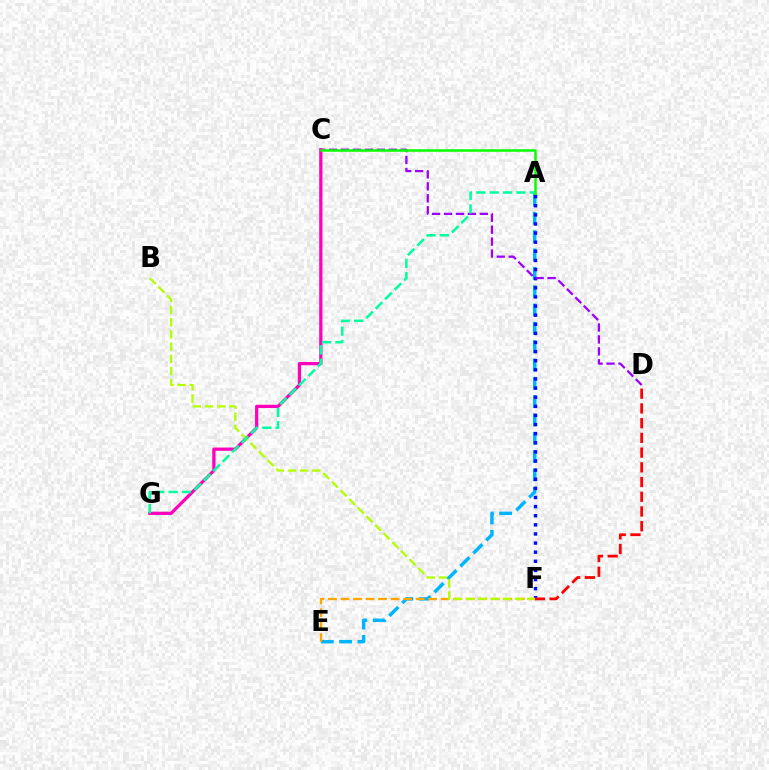{('A', 'E'): [{'color': '#00b5ff', 'line_style': 'dashed', 'thickness': 2.49}], ('A', 'F'): [{'color': '#0010ff', 'line_style': 'dotted', 'thickness': 2.48}], ('C', 'D'): [{'color': '#9b00ff', 'line_style': 'dashed', 'thickness': 1.62}], ('C', 'G'): [{'color': '#ff00bd', 'line_style': 'solid', 'thickness': 2.34}], ('D', 'F'): [{'color': '#ff0000', 'line_style': 'dashed', 'thickness': 2.0}], ('E', 'F'): [{'color': '#ffa500', 'line_style': 'dashed', 'thickness': 1.7}], ('A', 'C'): [{'color': '#08ff00', 'line_style': 'solid', 'thickness': 1.8}], ('B', 'F'): [{'color': '#b3ff00', 'line_style': 'dashed', 'thickness': 1.66}], ('A', 'G'): [{'color': '#00ff9d', 'line_style': 'dashed', 'thickness': 1.82}]}